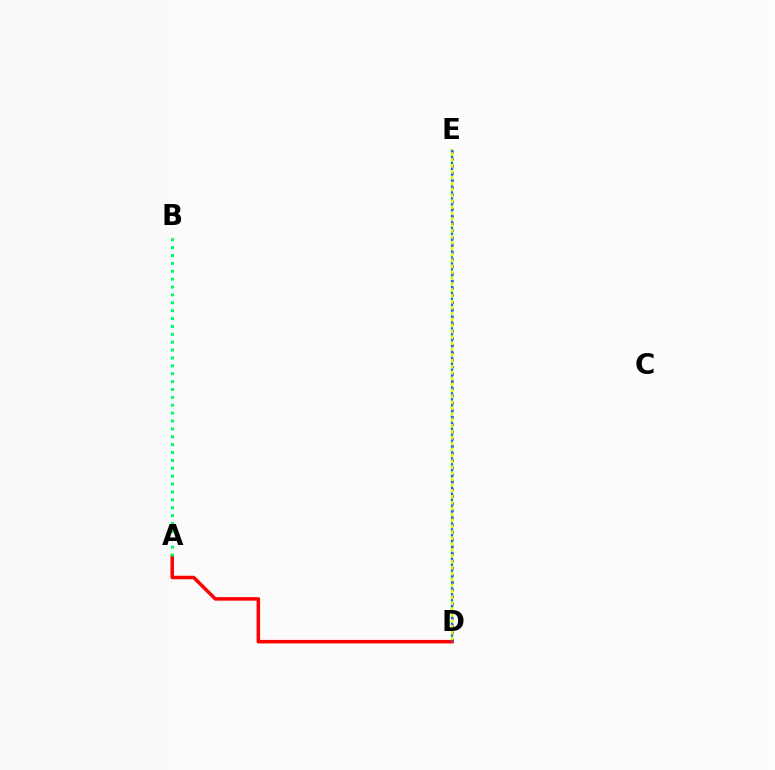{('D', 'E'): [{'color': '#b900ff', 'line_style': 'dotted', 'thickness': 1.95}, {'color': '#d1ff00', 'line_style': 'solid', 'thickness': 1.78}, {'color': '#0074ff', 'line_style': 'dotted', 'thickness': 1.61}], ('A', 'D'): [{'color': '#ff0000', 'line_style': 'solid', 'thickness': 2.53}], ('A', 'B'): [{'color': '#00ff5c', 'line_style': 'dotted', 'thickness': 2.14}]}